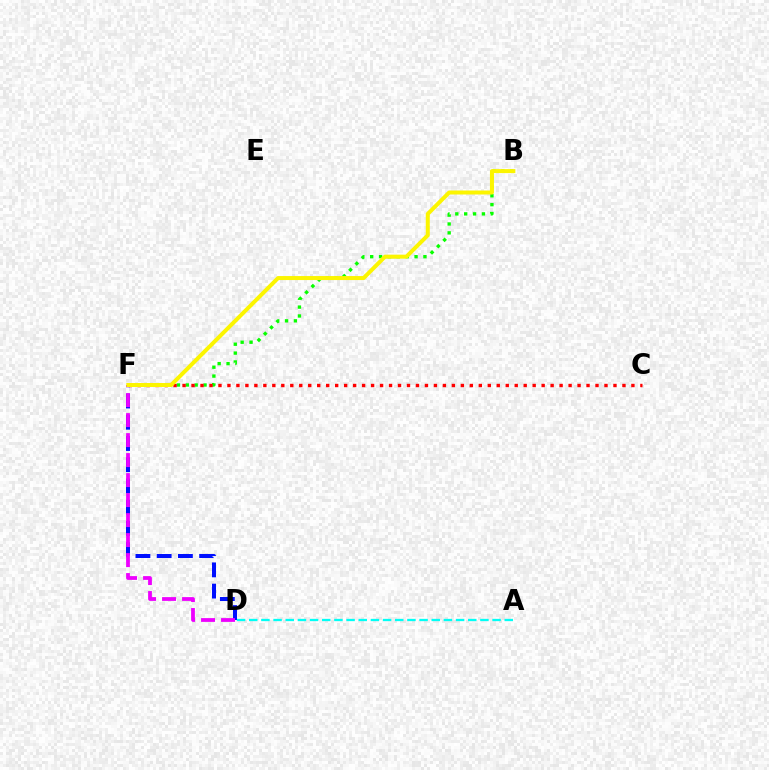{('A', 'D'): [{'color': '#00fff6', 'line_style': 'dashed', 'thickness': 1.65}], ('B', 'F'): [{'color': '#08ff00', 'line_style': 'dotted', 'thickness': 2.41}, {'color': '#fcf500', 'line_style': 'solid', 'thickness': 2.88}], ('C', 'F'): [{'color': '#ff0000', 'line_style': 'dotted', 'thickness': 2.44}], ('D', 'F'): [{'color': '#0010ff', 'line_style': 'dashed', 'thickness': 2.89}, {'color': '#ee00ff', 'line_style': 'dashed', 'thickness': 2.72}]}